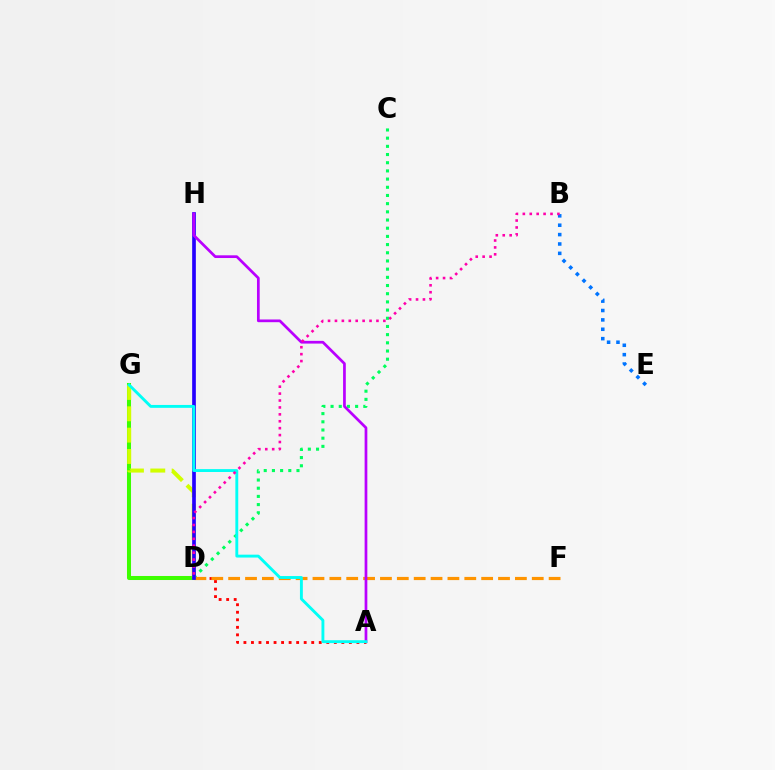{('D', 'G'): [{'color': '#3dff00', 'line_style': 'solid', 'thickness': 2.9}, {'color': '#d1ff00', 'line_style': 'dashed', 'thickness': 2.9}], ('A', 'D'): [{'color': '#ff0000', 'line_style': 'dotted', 'thickness': 2.05}], ('C', 'D'): [{'color': '#00ff5c', 'line_style': 'dotted', 'thickness': 2.22}], ('D', 'F'): [{'color': '#ff9400', 'line_style': 'dashed', 'thickness': 2.29}], ('D', 'H'): [{'color': '#2500ff', 'line_style': 'solid', 'thickness': 2.65}], ('A', 'H'): [{'color': '#b900ff', 'line_style': 'solid', 'thickness': 1.96}], ('A', 'G'): [{'color': '#00fff6', 'line_style': 'solid', 'thickness': 2.08}], ('B', 'E'): [{'color': '#0074ff', 'line_style': 'dotted', 'thickness': 2.55}], ('B', 'D'): [{'color': '#ff00ac', 'line_style': 'dotted', 'thickness': 1.88}]}